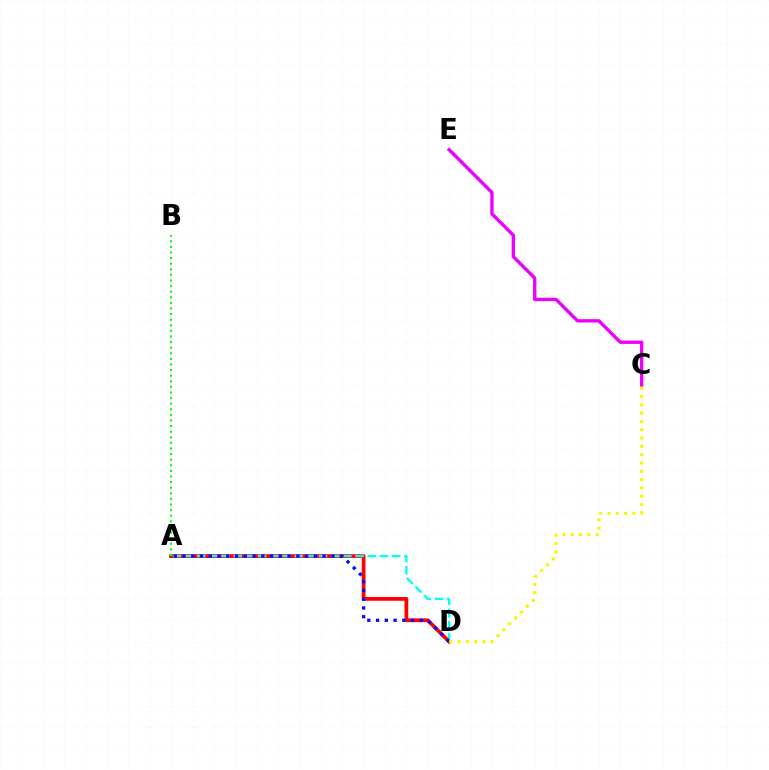{('A', 'D'): [{'color': '#ff0000', 'line_style': 'solid', 'thickness': 2.7}, {'color': '#00fff6', 'line_style': 'dashed', 'thickness': 1.65}, {'color': '#0010ff', 'line_style': 'dotted', 'thickness': 2.38}], ('C', 'E'): [{'color': '#ee00ff', 'line_style': 'solid', 'thickness': 2.41}], ('A', 'B'): [{'color': '#08ff00', 'line_style': 'dotted', 'thickness': 1.52}], ('C', 'D'): [{'color': '#fcf500', 'line_style': 'dotted', 'thickness': 2.26}]}